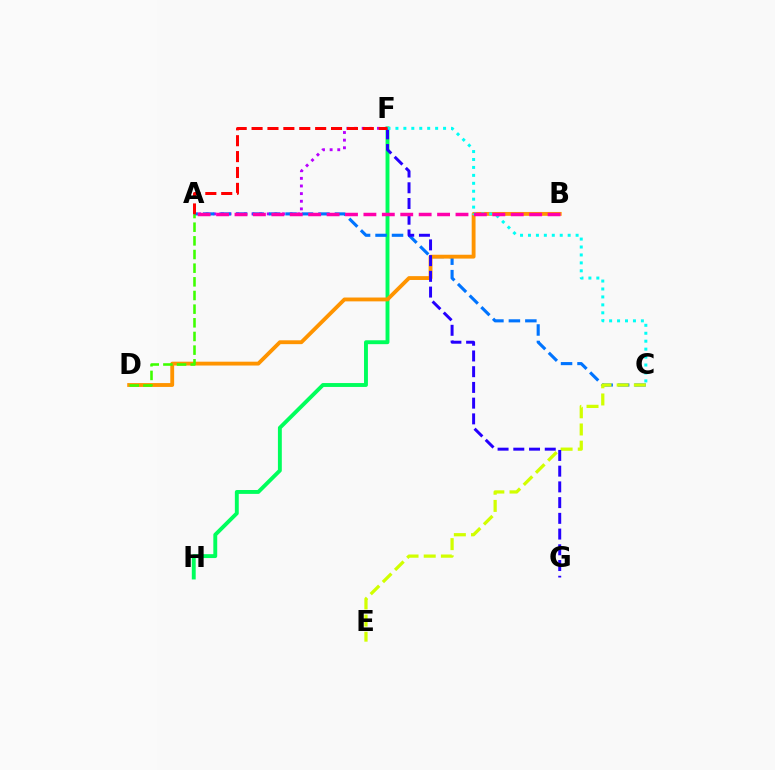{('F', 'H'): [{'color': '#00ff5c', 'line_style': 'solid', 'thickness': 2.8}], ('A', 'F'): [{'color': '#b900ff', 'line_style': 'dotted', 'thickness': 2.07}, {'color': '#ff0000', 'line_style': 'dashed', 'thickness': 2.16}], ('A', 'C'): [{'color': '#0074ff', 'line_style': 'dashed', 'thickness': 2.24}], ('B', 'D'): [{'color': '#ff9400', 'line_style': 'solid', 'thickness': 2.77}], ('C', 'E'): [{'color': '#d1ff00', 'line_style': 'dashed', 'thickness': 2.33}], ('F', 'G'): [{'color': '#2500ff', 'line_style': 'dashed', 'thickness': 2.14}], ('C', 'F'): [{'color': '#00fff6', 'line_style': 'dotted', 'thickness': 2.16}], ('A', 'D'): [{'color': '#3dff00', 'line_style': 'dashed', 'thickness': 1.86}], ('A', 'B'): [{'color': '#ff00ac', 'line_style': 'dashed', 'thickness': 2.5}]}